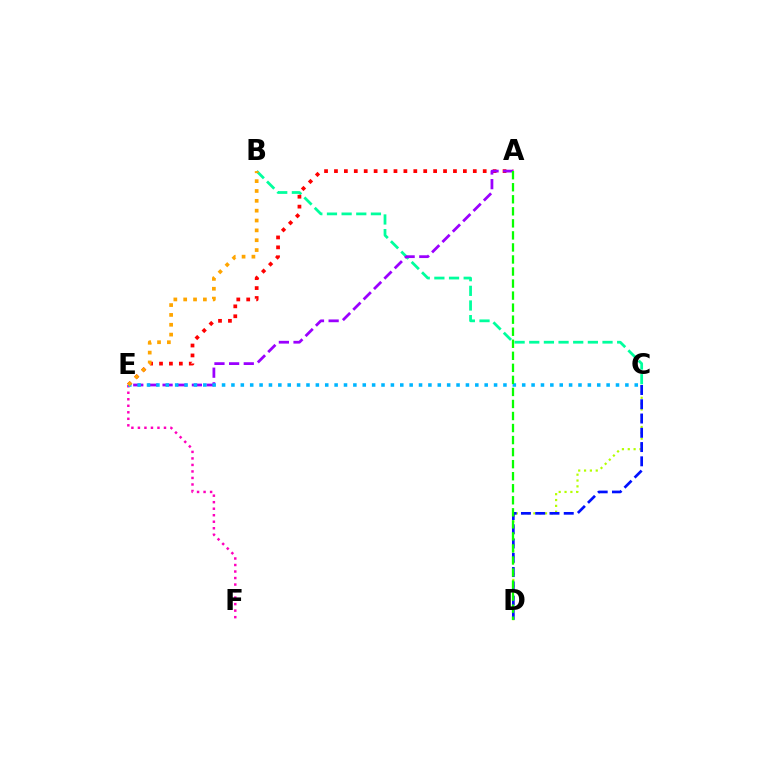{('B', 'C'): [{'color': '#00ff9d', 'line_style': 'dashed', 'thickness': 1.99}], ('A', 'E'): [{'color': '#ff0000', 'line_style': 'dotted', 'thickness': 2.69}, {'color': '#9b00ff', 'line_style': 'dashed', 'thickness': 1.99}], ('E', 'F'): [{'color': '#ff00bd', 'line_style': 'dotted', 'thickness': 1.77}], ('C', 'D'): [{'color': '#b3ff00', 'line_style': 'dotted', 'thickness': 1.59}, {'color': '#0010ff', 'line_style': 'dashed', 'thickness': 1.94}], ('C', 'E'): [{'color': '#00b5ff', 'line_style': 'dotted', 'thickness': 2.55}], ('A', 'D'): [{'color': '#08ff00', 'line_style': 'dashed', 'thickness': 1.64}], ('B', 'E'): [{'color': '#ffa500', 'line_style': 'dotted', 'thickness': 2.68}]}